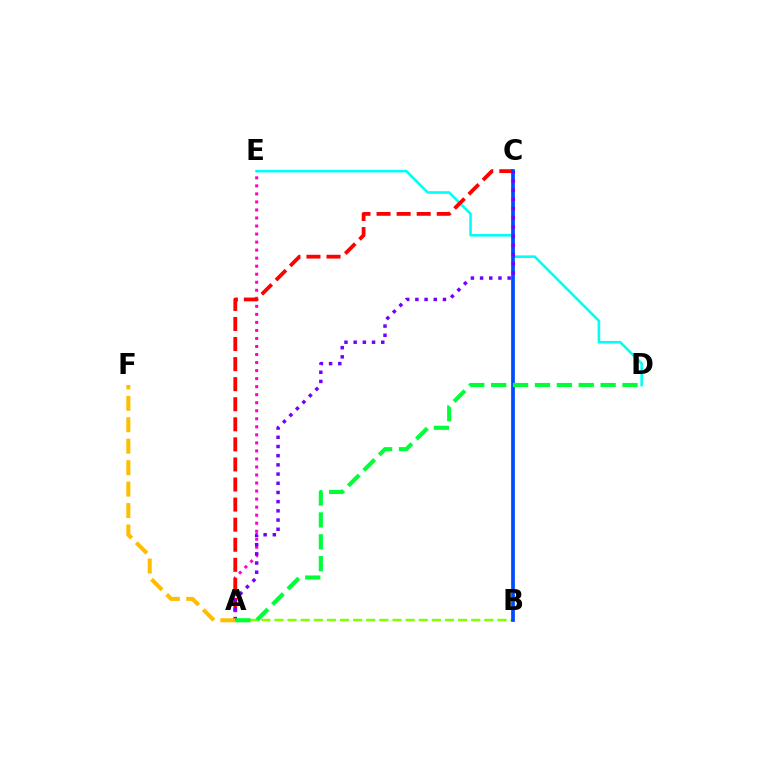{('D', 'E'): [{'color': '#00fff6', 'line_style': 'solid', 'thickness': 1.87}], ('A', 'B'): [{'color': '#84ff00', 'line_style': 'dashed', 'thickness': 1.78}], ('A', 'E'): [{'color': '#ff00cf', 'line_style': 'dotted', 'thickness': 2.18}], ('A', 'C'): [{'color': '#ff0000', 'line_style': 'dashed', 'thickness': 2.73}, {'color': '#7200ff', 'line_style': 'dotted', 'thickness': 2.5}], ('B', 'C'): [{'color': '#004bff', 'line_style': 'solid', 'thickness': 2.68}], ('A', 'F'): [{'color': '#ffbd00', 'line_style': 'dashed', 'thickness': 2.91}], ('A', 'D'): [{'color': '#00ff39', 'line_style': 'dashed', 'thickness': 2.97}]}